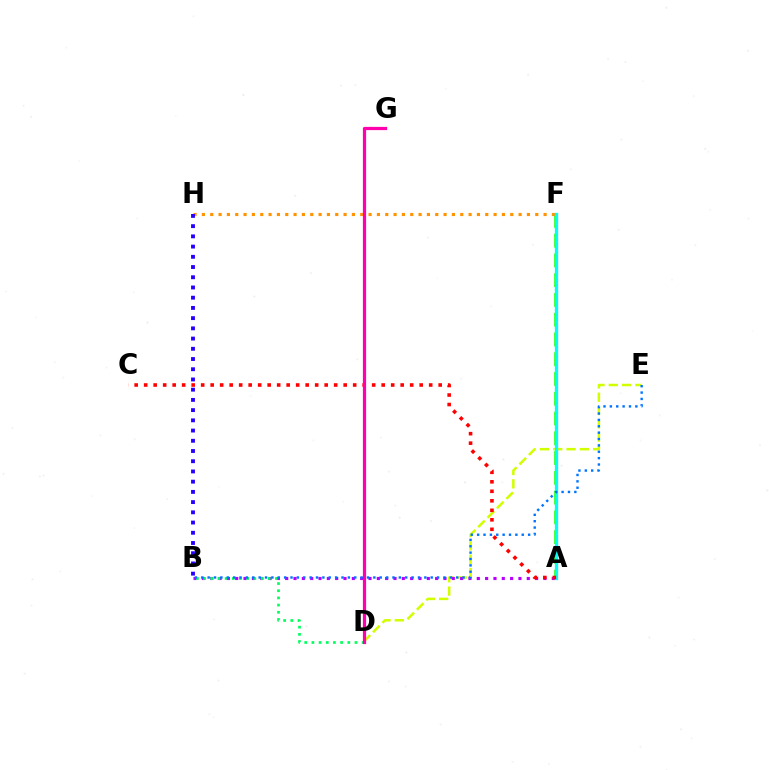{('D', 'E'): [{'color': '#d1ff00', 'line_style': 'dashed', 'thickness': 1.81}], ('A', 'F'): [{'color': '#3dff00', 'line_style': 'dashed', 'thickness': 2.68}, {'color': '#00fff6', 'line_style': 'solid', 'thickness': 2.38}], ('F', 'H'): [{'color': '#ff9400', 'line_style': 'dotted', 'thickness': 2.26}], ('A', 'B'): [{'color': '#b900ff', 'line_style': 'dotted', 'thickness': 2.26}], ('B', 'D'): [{'color': '#00ff5c', 'line_style': 'dotted', 'thickness': 1.95}], ('B', 'E'): [{'color': '#0074ff', 'line_style': 'dotted', 'thickness': 1.73}], ('A', 'C'): [{'color': '#ff0000', 'line_style': 'dotted', 'thickness': 2.58}], ('D', 'G'): [{'color': '#ff00ac', 'line_style': 'solid', 'thickness': 2.32}], ('B', 'H'): [{'color': '#2500ff', 'line_style': 'dotted', 'thickness': 2.78}]}